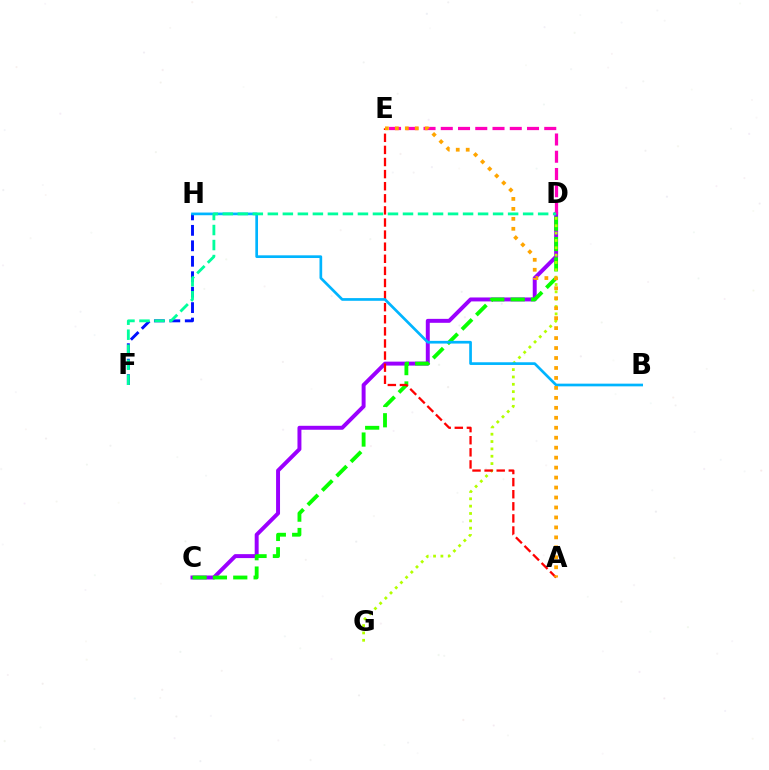{('C', 'D'): [{'color': '#9b00ff', 'line_style': 'solid', 'thickness': 2.84}, {'color': '#08ff00', 'line_style': 'dashed', 'thickness': 2.76}], ('D', 'E'): [{'color': '#ff00bd', 'line_style': 'dashed', 'thickness': 2.34}], ('F', 'H'): [{'color': '#0010ff', 'line_style': 'dashed', 'thickness': 2.1}], ('D', 'G'): [{'color': '#b3ff00', 'line_style': 'dotted', 'thickness': 2.0}], ('A', 'E'): [{'color': '#ff0000', 'line_style': 'dashed', 'thickness': 1.64}, {'color': '#ffa500', 'line_style': 'dotted', 'thickness': 2.71}], ('B', 'H'): [{'color': '#00b5ff', 'line_style': 'solid', 'thickness': 1.94}], ('D', 'F'): [{'color': '#00ff9d', 'line_style': 'dashed', 'thickness': 2.04}]}